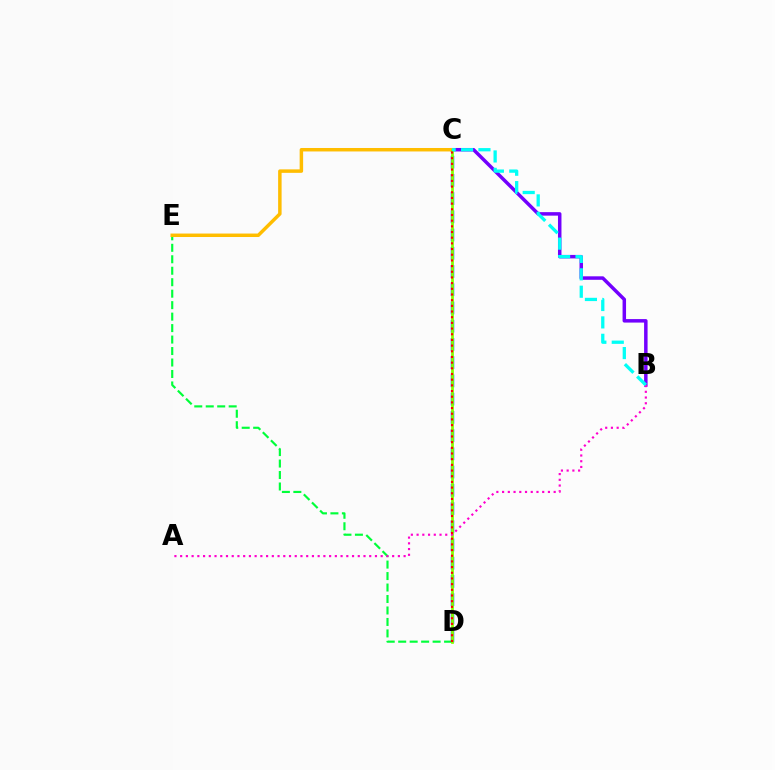{('C', 'D'): [{'color': '#004bff', 'line_style': 'dashed', 'thickness': 2.48}, {'color': '#84ff00', 'line_style': 'solid', 'thickness': 1.97}, {'color': '#ff0000', 'line_style': 'dotted', 'thickness': 1.54}], ('D', 'E'): [{'color': '#00ff39', 'line_style': 'dashed', 'thickness': 1.56}], ('B', 'C'): [{'color': '#7200ff', 'line_style': 'solid', 'thickness': 2.51}, {'color': '#00fff6', 'line_style': 'dashed', 'thickness': 2.36}], ('C', 'E'): [{'color': '#ffbd00', 'line_style': 'solid', 'thickness': 2.5}], ('A', 'B'): [{'color': '#ff00cf', 'line_style': 'dotted', 'thickness': 1.56}]}